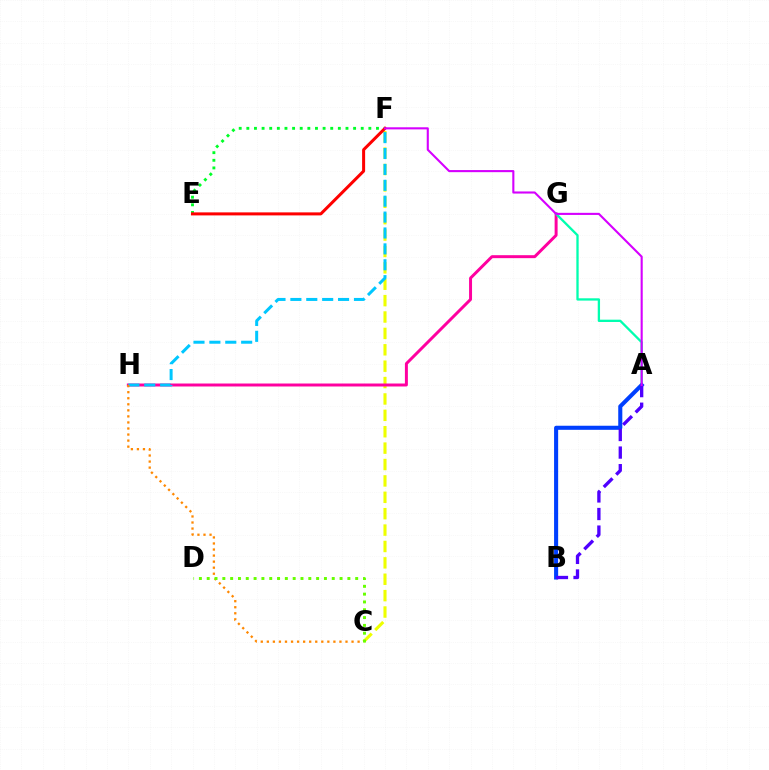{('C', 'F'): [{'color': '#eeff00', 'line_style': 'dashed', 'thickness': 2.23}], ('G', 'H'): [{'color': '#ff00a0', 'line_style': 'solid', 'thickness': 2.14}], ('F', 'H'): [{'color': '#00c7ff', 'line_style': 'dashed', 'thickness': 2.16}], ('A', 'G'): [{'color': '#00ffaf', 'line_style': 'solid', 'thickness': 1.66}], ('E', 'F'): [{'color': '#00ff27', 'line_style': 'dotted', 'thickness': 2.07}, {'color': '#ff0000', 'line_style': 'solid', 'thickness': 2.17}], ('C', 'H'): [{'color': '#ff8800', 'line_style': 'dotted', 'thickness': 1.64}], ('A', 'B'): [{'color': '#003fff', 'line_style': 'solid', 'thickness': 2.93}, {'color': '#4f00ff', 'line_style': 'dashed', 'thickness': 2.39}], ('C', 'D'): [{'color': '#66ff00', 'line_style': 'dotted', 'thickness': 2.12}], ('A', 'F'): [{'color': '#d600ff', 'line_style': 'solid', 'thickness': 1.51}]}